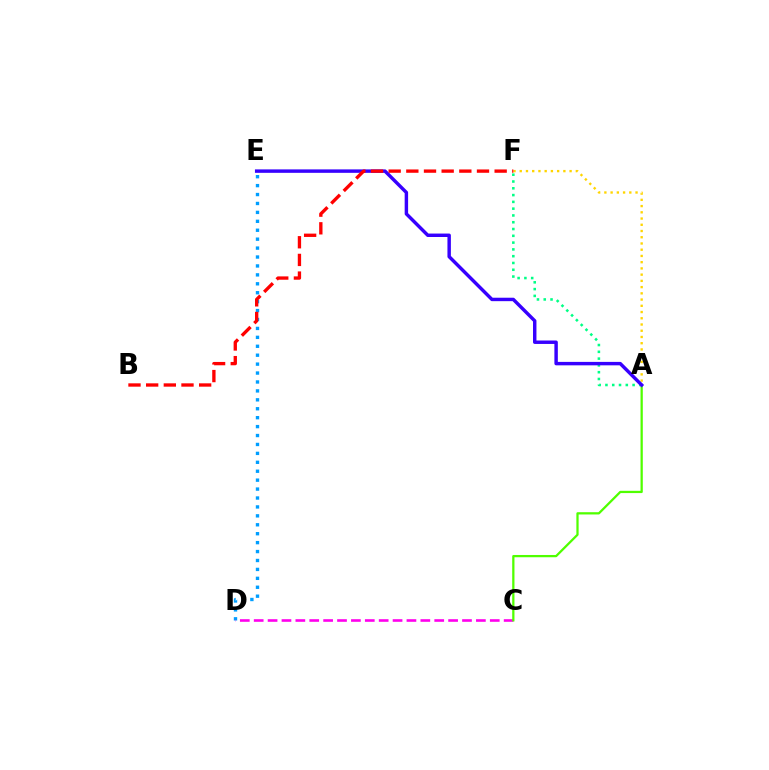{('A', 'F'): [{'color': '#ffd500', 'line_style': 'dotted', 'thickness': 1.69}, {'color': '#00ff86', 'line_style': 'dotted', 'thickness': 1.84}], ('D', 'E'): [{'color': '#009eff', 'line_style': 'dotted', 'thickness': 2.43}], ('C', 'D'): [{'color': '#ff00ed', 'line_style': 'dashed', 'thickness': 1.89}], ('A', 'C'): [{'color': '#4fff00', 'line_style': 'solid', 'thickness': 1.63}], ('A', 'E'): [{'color': '#3700ff', 'line_style': 'solid', 'thickness': 2.48}], ('B', 'F'): [{'color': '#ff0000', 'line_style': 'dashed', 'thickness': 2.4}]}